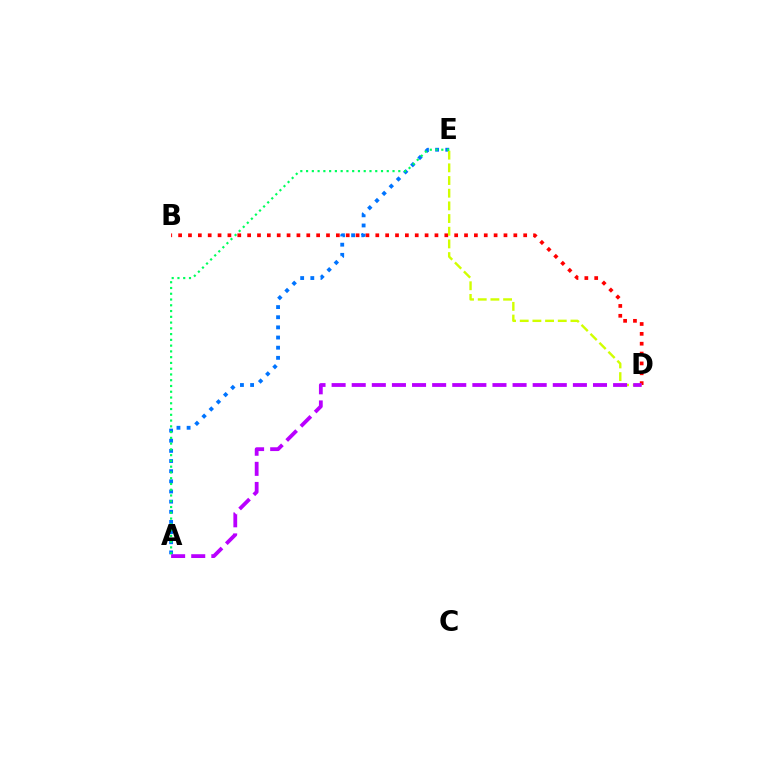{('B', 'D'): [{'color': '#ff0000', 'line_style': 'dotted', 'thickness': 2.68}], ('A', 'E'): [{'color': '#0074ff', 'line_style': 'dotted', 'thickness': 2.76}, {'color': '#00ff5c', 'line_style': 'dotted', 'thickness': 1.57}], ('D', 'E'): [{'color': '#d1ff00', 'line_style': 'dashed', 'thickness': 1.72}], ('A', 'D'): [{'color': '#b900ff', 'line_style': 'dashed', 'thickness': 2.73}]}